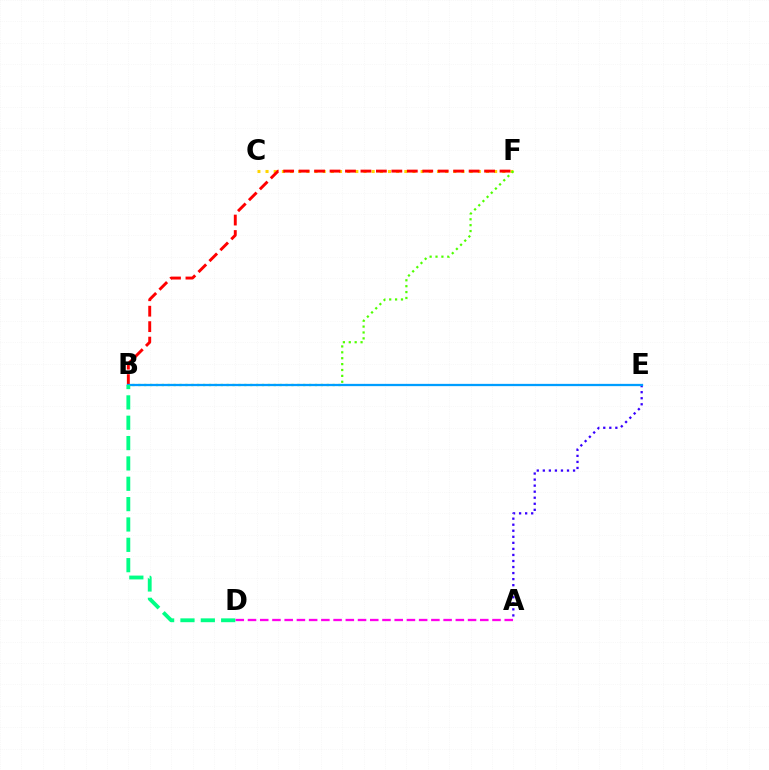{('A', 'D'): [{'color': '#ff00ed', 'line_style': 'dashed', 'thickness': 1.66}], ('A', 'E'): [{'color': '#3700ff', 'line_style': 'dotted', 'thickness': 1.64}], ('C', 'F'): [{'color': '#ffd500', 'line_style': 'dotted', 'thickness': 2.22}], ('B', 'F'): [{'color': '#4fff00', 'line_style': 'dotted', 'thickness': 1.6}, {'color': '#ff0000', 'line_style': 'dashed', 'thickness': 2.1}], ('B', 'E'): [{'color': '#009eff', 'line_style': 'solid', 'thickness': 1.63}], ('B', 'D'): [{'color': '#00ff86', 'line_style': 'dashed', 'thickness': 2.76}]}